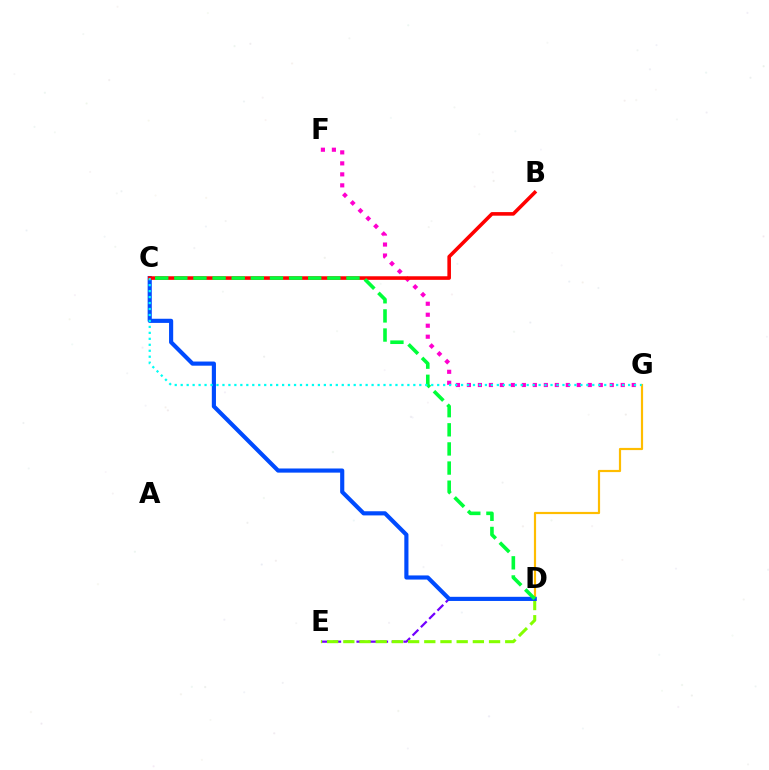{('D', 'E'): [{'color': '#7200ff', 'line_style': 'dashed', 'thickness': 1.59}, {'color': '#84ff00', 'line_style': 'dashed', 'thickness': 2.2}], ('D', 'G'): [{'color': '#ffbd00', 'line_style': 'solid', 'thickness': 1.58}], ('C', 'D'): [{'color': '#004bff', 'line_style': 'solid', 'thickness': 2.98}, {'color': '#00ff39', 'line_style': 'dashed', 'thickness': 2.6}], ('F', 'G'): [{'color': '#ff00cf', 'line_style': 'dotted', 'thickness': 2.99}], ('B', 'C'): [{'color': '#ff0000', 'line_style': 'solid', 'thickness': 2.58}], ('C', 'G'): [{'color': '#00fff6', 'line_style': 'dotted', 'thickness': 1.62}]}